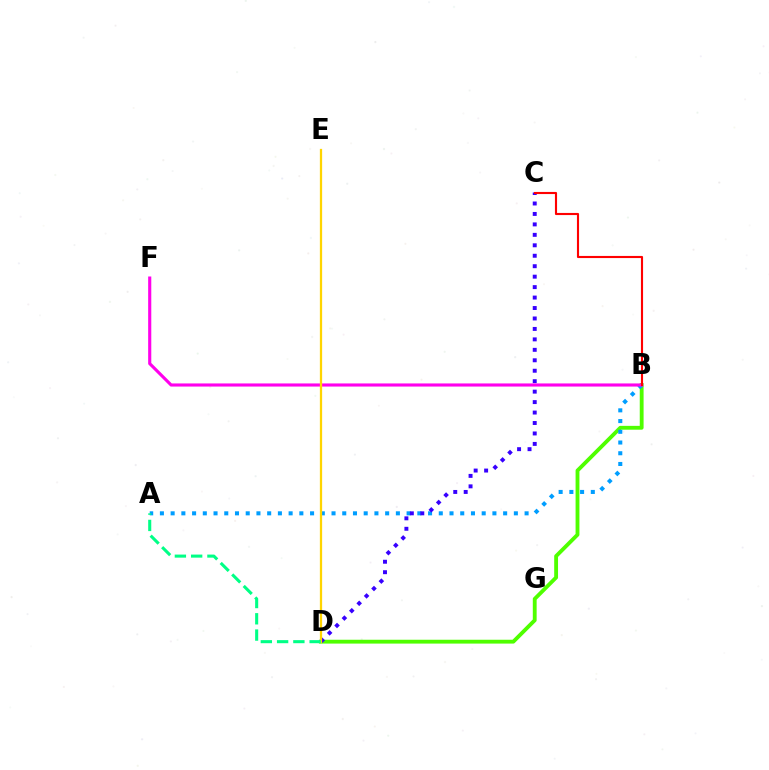{('B', 'D'): [{'color': '#4fff00', 'line_style': 'solid', 'thickness': 2.76}], ('A', 'B'): [{'color': '#009eff', 'line_style': 'dotted', 'thickness': 2.91}], ('C', 'D'): [{'color': '#3700ff', 'line_style': 'dotted', 'thickness': 2.84}], ('B', 'F'): [{'color': '#ff00ed', 'line_style': 'solid', 'thickness': 2.25}], ('B', 'C'): [{'color': '#ff0000', 'line_style': 'solid', 'thickness': 1.53}], ('D', 'E'): [{'color': '#ffd500', 'line_style': 'solid', 'thickness': 1.63}], ('A', 'D'): [{'color': '#00ff86', 'line_style': 'dashed', 'thickness': 2.21}]}